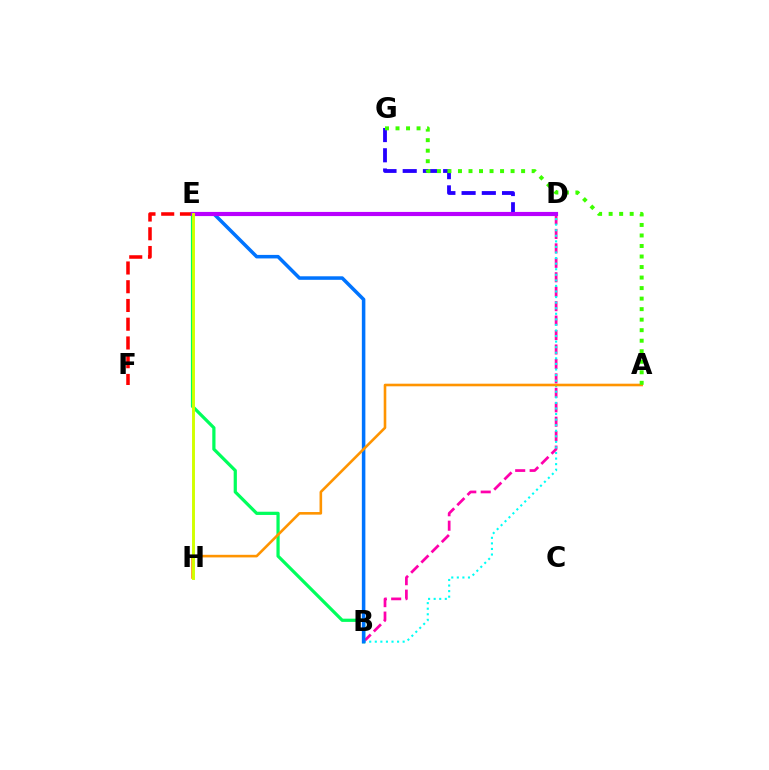{('B', 'E'): [{'color': '#00ff5c', 'line_style': 'solid', 'thickness': 2.32}, {'color': '#0074ff', 'line_style': 'solid', 'thickness': 2.54}], ('B', 'D'): [{'color': '#ff00ac', 'line_style': 'dashed', 'thickness': 1.96}, {'color': '#00fff6', 'line_style': 'dotted', 'thickness': 1.51}], ('D', 'G'): [{'color': '#2500ff', 'line_style': 'dashed', 'thickness': 2.75}], ('E', 'F'): [{'color': '#ff0000', 'line_style': 'dashed', 'thickness': 2.55}], ('A', 'H'): [{'color': '#ff9400', 'line_style': 'solid', 'thickness': 1.88}], ('D', 'E'): [{'color': '#b900ff', 'line_style': 'solid', 'thickness': 2.99}], ('E', 'H'): [{'color': '#d1ff00', 'line_style': 'solid', 'thickness': 2.11}], ('A', 'G'): [{'color': '#3dff00', 'line_style': 'dotted', 'thickness': 2.86}]}